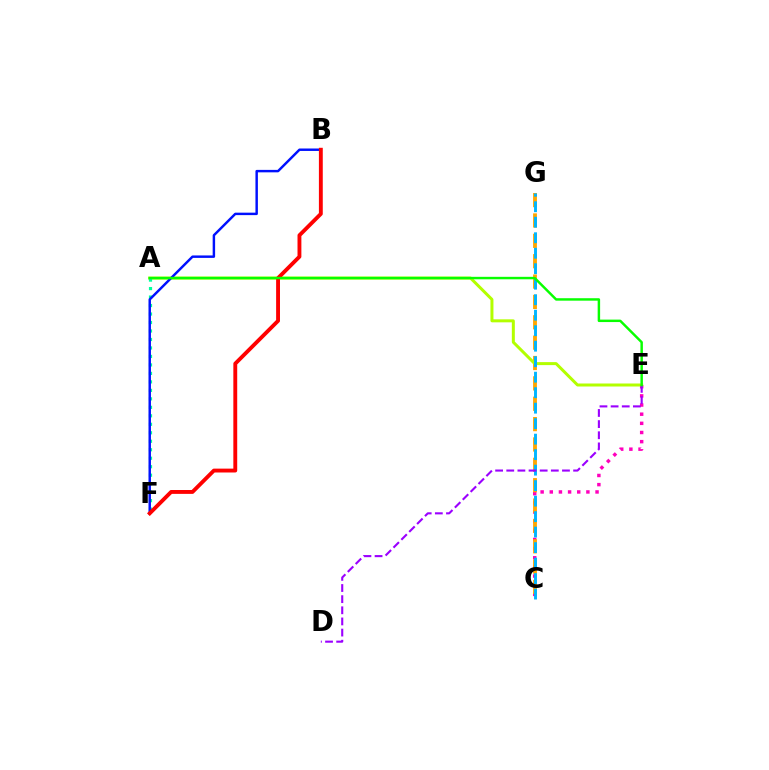{('C', 'E'): [{'color': '#ff00bd', 'line_style': 'dotted', 'thickness': 2.49}], ('C', 'G'): [{'color': '#ffa500', 'line_style': 'dashed', 'thickness': 2.77}, {'color': '#00b5ff', 'line_style': 'dashed', 'thickness': 2.1}], ('A', 'E'): [{'color': '#b3ff00', 'line_style': 'solid', 'thickness': 2.16}, {'color': '#08ff00', 'line_style': 'solid', 'thickness': 1.77}], ('A', 'F'): [{'color': '#00ff9d', 'line_style': 'dotted', 'thickness': 2.3}], ('B', 'F'): [{'color': '#0010ff', 'line_style': 'solid', 'thickness': 1.77}, {'color': '#ff0000', 'line_style': 'solid', 'thickness': 2.79}], ('D', 'E'): [{'color': '#9b00ff', 'line_style': 'dashed', 'thickness': 1.51}]}